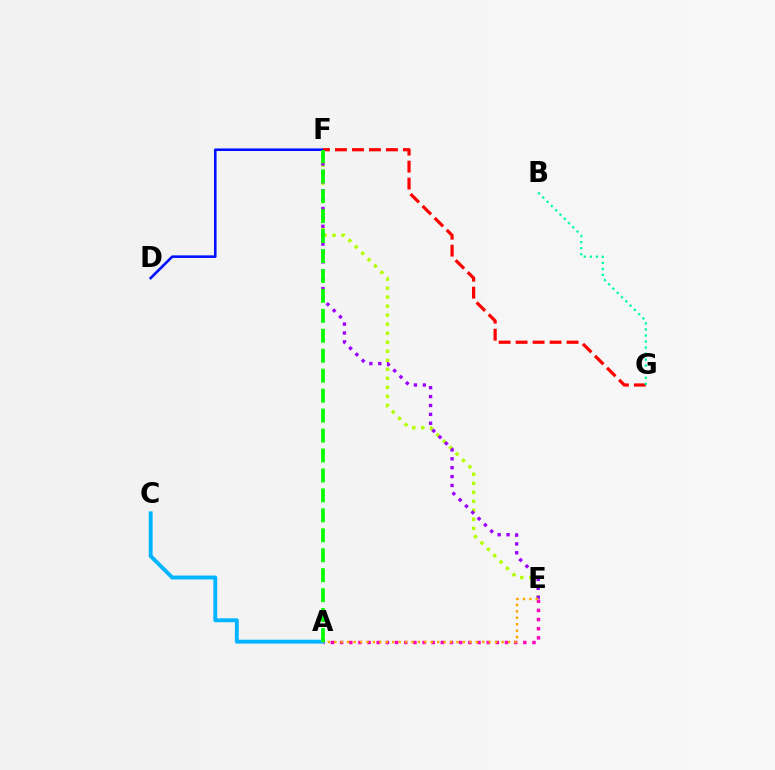{('D', 'F'): [{'color': '#0010ff', 'line_style': 'solid', 'thickness': 1.87}], ('E', 'F'): [{'color': '#b3ff00', 'line_style': 'dotted', 'thickness': 2.45}, {'color': '#9b00ff', 'line_style': 'dotted', 'thickness': 2.42}], ('A', 'E'): [{'color': '#ff00bd', 'line_style': 'dotted', 'thickness': 2.49}, {'color': '#ffa500', 'line_style': 'dotted', 'thickness': 1.75}], ('A', 'C'): [{'color': '#00b5ff', 'line_style': 'solid', 'thickness': 2.8}], ('F', 'G'): [{'color': '#ff0000', 'line_style': 'dashed', 'thickness': 2.31}], ('A', 'F'): [{'color': '#08ff00', 'line_style': 'dashed', 'thickness': 2.71}], ('B', 'G'): [{'color': '#00ff9d', 'line_style': 'dotted', 'thickness': 1.64}]}